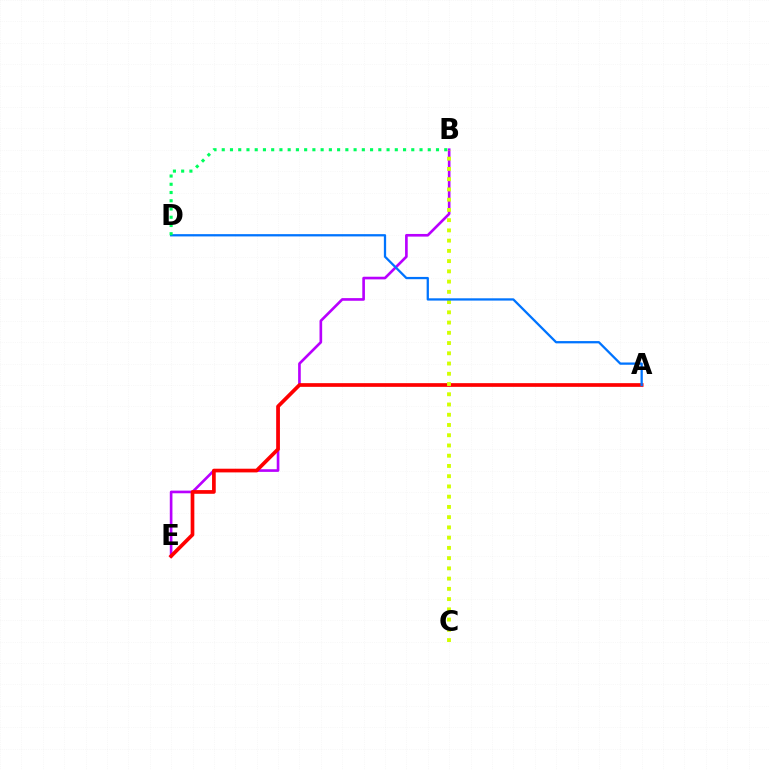{('B', 'E'): [{'color': '#b900ff', 'line_style': 'solid', 'thickness': 1.91}], ('A', 'E'): [{'color': '#ff0000', 'line_style': 'solid', 'thickness': 2.66}], ('B', 'C'): [{'color': '#d1ff00', 'line_style': 'dotted', 'thickness': 2.78}], ('A', 'D'): [{'color': '#0074ff', 'line_style': 'solid', 'thickness': 1.64}], ('B', 'D'): [{'color': '#00ff5c', 'line_style': 'dotted', 'thickness': 2.24}]}